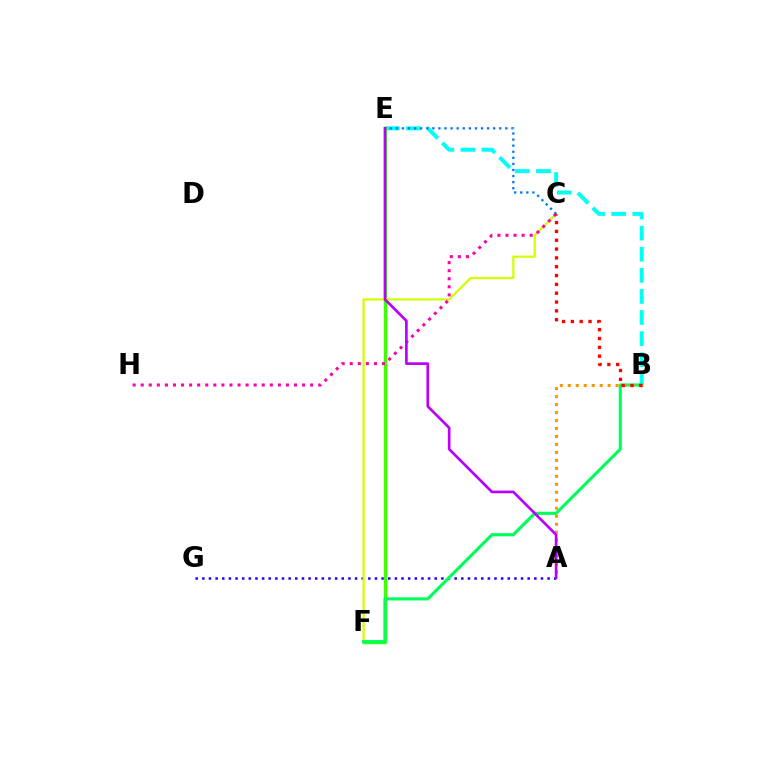{('B', 'E'): [{'color': '#00fff6', 'line_style': 'dashed', 'thickness': 2.87}], ('A', 'G'): [{'color': '#2500ff', 'line_style': 'dotted', 'thickness': 1.8}], ('E', 'F'): [{'color': '#3dff00', 'line_style': 'solid', 'thickness': 2.47}], ('C', 'F'): [{'color': '#d1ff00', 'line_style': 'solid', 'thickness': 1.6}], ('C', 'H'): [{'color': '#ff00ac', 'line_style': 'dotted', 'thickness': 2.19}], ('B', 'F'): [{'color': '#00ff5c', 'line_style': 'solid', 'thickness': 2.26}], ('A', 'B'): [{'color': '#ff9400', 'line_style': 'dotted', 'thickness': 2.17}], ('C', 'E'): [{'color': '#0074ff', 'line_style': 'dotted', 'thickness': 1.65}], ('B', 'C'): [{'color': '#ff0000', 'line_style': 'dotted', 'thickness': 2.4}], ('A', 'E'): [{'color': '#b900ff', 'line_style': 'solid', 'thickness': 1.93}]}